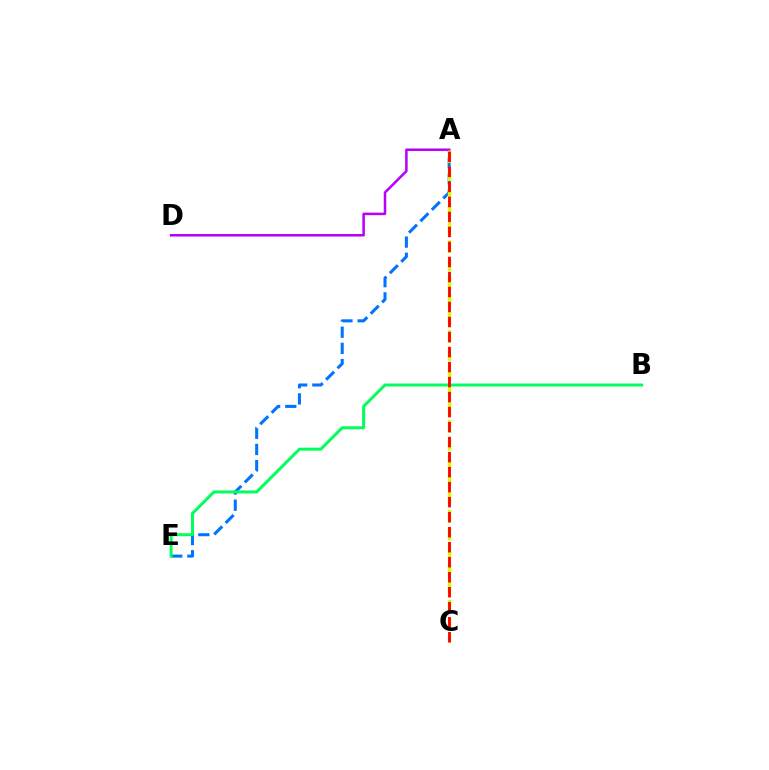{('A', 'E'): [{'color': '#0074ff', 'line_style': 'dashed', 'thickness': 2.19}], ('B', 'E'): [{'color': '#00ff5c', 'line_style': 'solid', 'thickness': 2.14}], ('A', 'D'): [{'color': '#b900ff', 'line_style': 'solid', 'thickness': 1.82}], ('A', 'C'): [{'color': '#d1ff00', 'line_style': 'dashed', 'thickness': 2.44}, {'color': '#ff0000', 'line_style': 'dashed', 'thickness': 2.04}]}